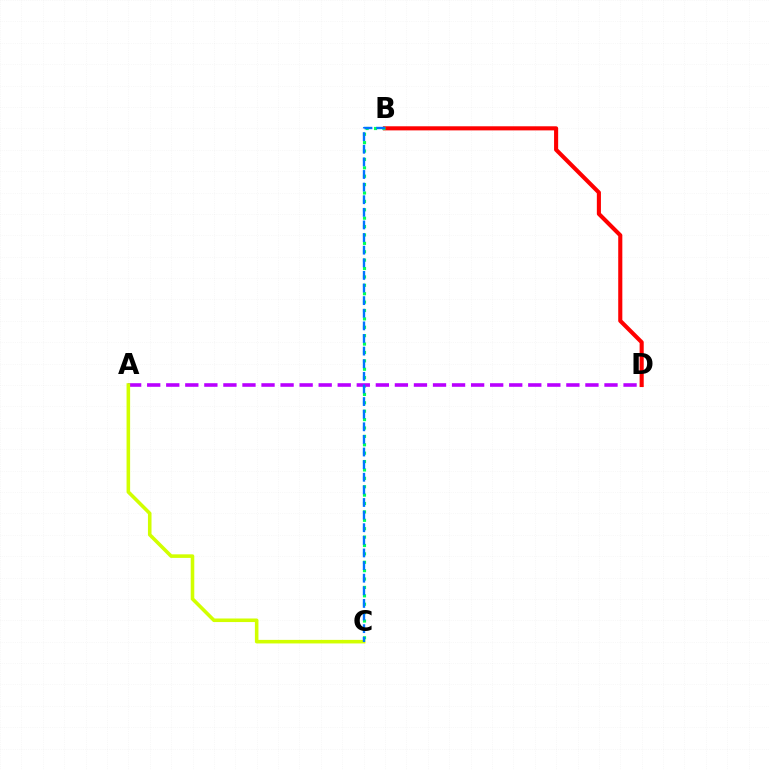{('B', 'D'): [{'color': '#ff0000', 'line_style': 'solid', 'thickness': 2.95}], ('B', 'C'): [{'color': '#00ff5c', 'line_style': 'dotted', 'thickness': 2.28}, {'color': '#0074ff', 'line_style': 'dashed', 'thickness': 1.71}], ('A', 'D'): [{'color': '#b900ff', 'line_style': 'dashed', 'thickness': 2.59}], ('A', 'C'): [{'color': '#d1ff00', 'line_style': 'solid', 'thickness': 2.57}]}